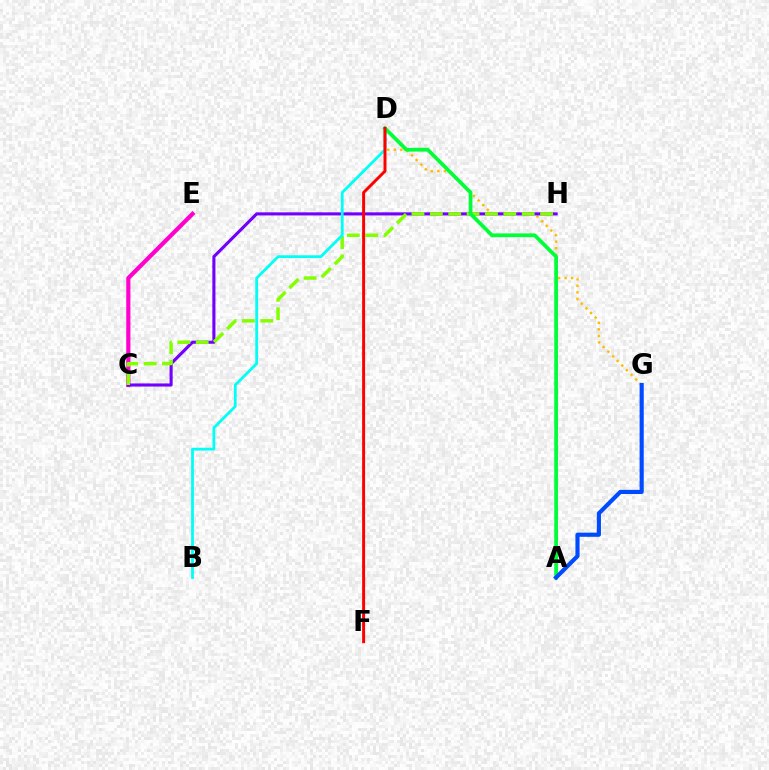{('D', 'G'): [{'color': '#ffbd00', 'line_style': 'dotted', 'thickness': 1.78}], ('C', 'E'): [{'color': '#ff00cf', 'line_style': 'solid', 'thickness': 3.0}], ('C', 'H'): [{'color': '#7200ff', 'line_style': 'solid', 'thickness': 2.23}, {'color': '#84ff00', 'line_style': 'dashed', 'thickness': 2.5}], ('B', 'D'): [{'color': '#00fff6', 'line_style': 'solid', 'thickness': 2.01}], ('A', 'D'): [{'color': '#00ff39', 'line_style': 'solid', 'thickness': 2.7}], ('D', 'F'): [{'color': '#ff0000', 'line_style': 'solid', 'thickness': 2.13}], ('A', 'G'): [{'color': '#004bff', 'line_style': 'solid', 'thickness': 2.99}]}